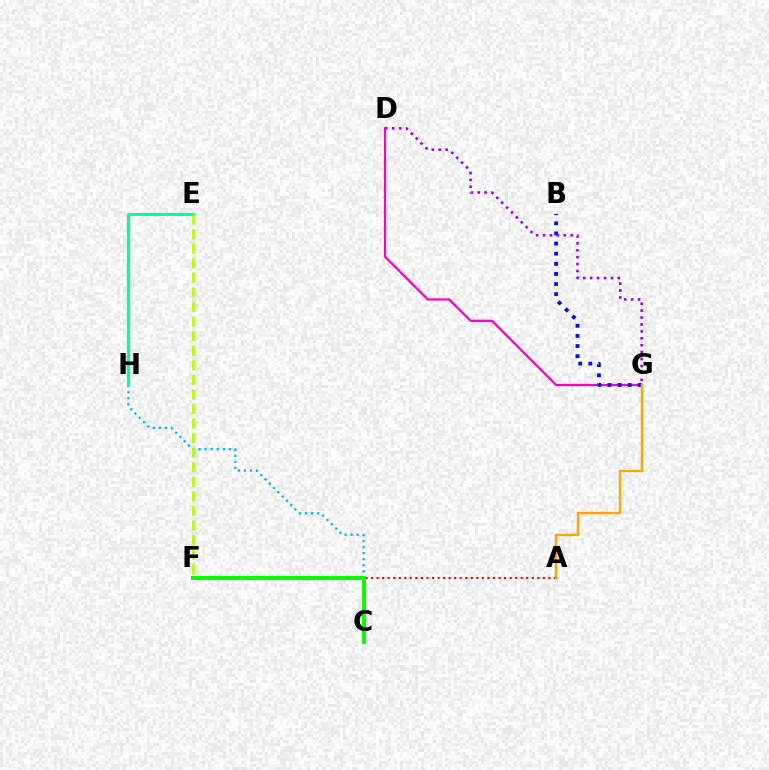{('D', 'G'): [{'color': '#ff00bd', 'line_style': 'solid', 'thickness': 1.63}, {'color': '#9b00ff', 'line_style': 'dotted', 'thickness': 1.88}], ('C', 'H'): [{'color': '#00b5ff', 'line_style': 'dotted', 'thickness': 1.65}], ('B', 'G'): [{'color': '#0010ff', 'line_style': 'dotted', 'thickness': 2.75}], ('A', 'F'): [{'color': '#ff0000', 'line_style': 'dotted', 'thickness': 1.51}], ('E', 'H'): [{'color': '#00ff9d', 'line_style': 'solid', 'thickness': 2.27}], ('A', 'G'): [{'color': '#ffa500', 'line_style': 'solid', 'thickness': 1.75}], ('E', 'F'): [{'color': '#b3ff00', 'line_style': 'dashed', 'thickness': 1.98}], ('C', 'F'): [{'color': '#08ff00', 'line_style': 'solid', 'thickness': 2.95}]}